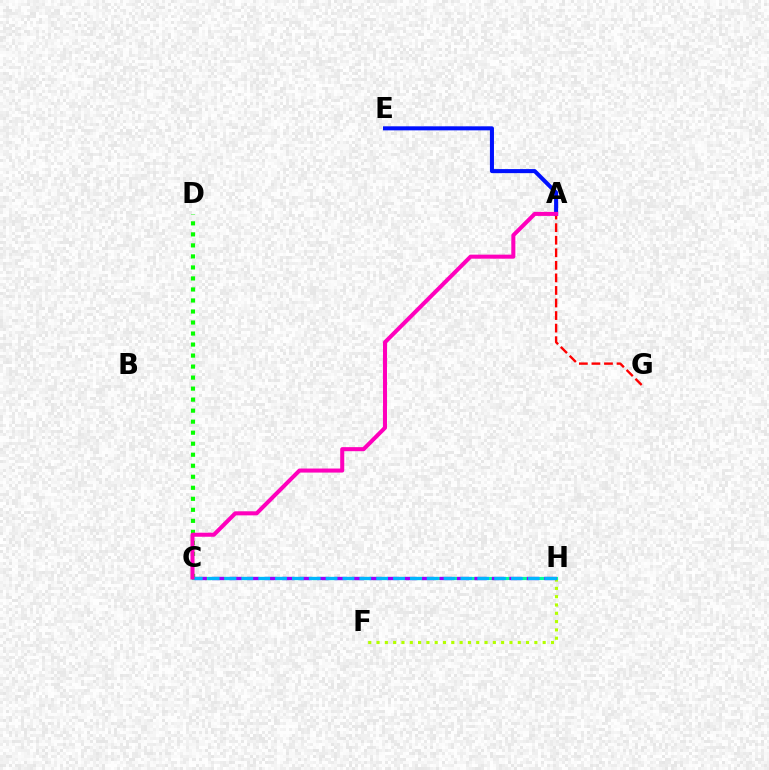{('F', 'H'): [{'color': '#b3ff00', 'line_style': 'dotted', 'thickness': 2.26}], ('C', 'H'): [{'color': '#ffa500', 'line_style': 'solid', 'thickness': 2.16}, {'color': '#00ff9d', 'line_style': 'solid', 'thickness': 2.27}, {'color': '#9b00ff', 'line_style': 'dashed', 'thickness': 2.37}, {'color': '#00b5ff', 'line_style': 'dashed', 'thickness': 2.29}], ('A', 'G'): [{'color': '#ff0000', 'line_style': 'dashed', 'thickness': 1.71}], ('A', 'E'): [{'color': '#0010ff', 'line_style': 'solid', 'thickness': 2.91}], ('C', 'D'): [{'color': '#08ff00', 'line_style': 'dotted', 'thickness': 2.99}], ('A', 'C'): [{'color': '#ff00bd', 'line_style': 'solid', 'thickness': 2.91}]}